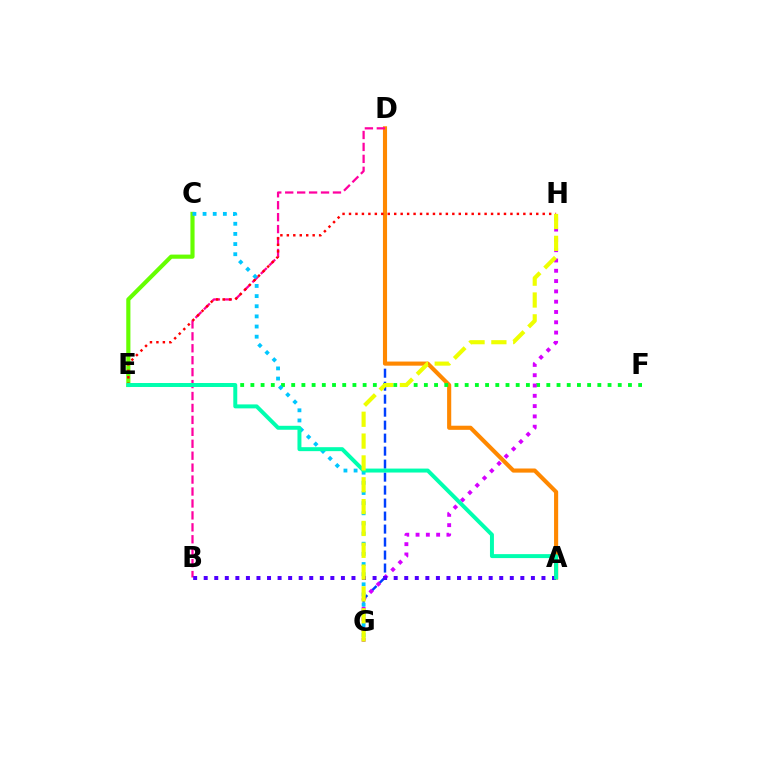{('D', 'G'): [{'color': '#003fff', 'line_style': 'dashed', 'thickness': 1.76}], ('A', 'D'): [{'color': '#ff8800', 'line_style': 'solid', 'thickness': 2.97}], ('C', 'E'): [{'color': '#66ff00', 'line_style': 'solid', 'thickness': 2.98}], ('B', 'D'): [{'color': '#ff00a0', 'line_style': 'dashed', 'thickness': 1.62}], ('E', 'F'): [{'color': '#00ff27', 'line_style': 'dotted', 'thickness': 2.77}], ('E', 'H'): [{'color': '#ff0000', 'line_style': 'dotted', 'thickness': 1.75}], ('G', 'H'): [{'color': '#d600ff', 'line_style': 'dotted', 'thickness': 2.8}, {'color': '#eeff00', 'line_style': 'dashed', 'thickness': 2.97}], ('C', 'G'): [{'color': '#00c7ff', 'line_style': 'dotted', 'thickness': 2.76}], ('A', 'B'): [{'color': '#4f00ff', 'line_style': 'dotted', 'thickness': 2.87}], ('A', 'E'): [{'color': '#00ffaf', 'line_style': 'solid', 'thickness': 2.85}]}